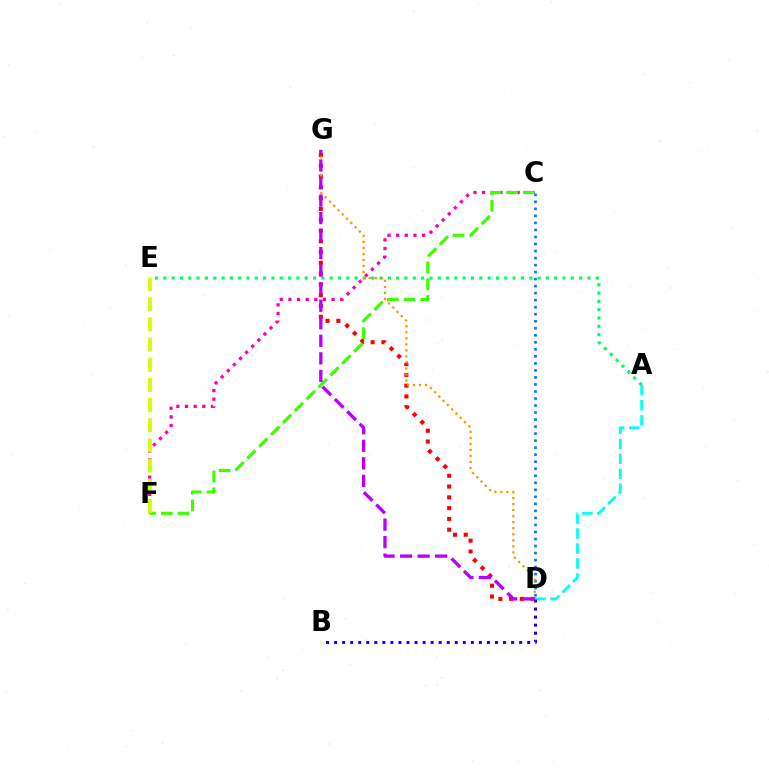{('C', 'F'): [{'color': '#ff00ac', 'line_style': 'dotted', 'thickness': 2.35}, {'color': '#3dff00', 'line_style': 'dashed', 'thickness': 2.28}], ('D', 'G'): [{'color': '#ff0000', 'line_style': 'dotted', 'thickness': 2.93}, {'color': '#ff9400', 'line_style': 'dotted', 'thickness': 1.64}, {'color': '#b900ff', 'line_style': 'dashed', 'thickness': 2.38}], ('A', 'D'): [{'color': '#00fff6', 'line_style': 'dashed', 'thickness': 2.04}], ('B', 'D'): [{'color': '#2500ff', 'line_style': 'dotted', 'thickness': 2.19}], ('A', 'E'): [{'color': '#00ff5c', 'line_style': 'dotted', 'thickness': 2.26}], ('C', 'D'): [{'color': '#0074ff', 'line_style': 'dotted', 'thickness': 1.91}], ('E', 'F'): [{'color': '#d1ff00', 'line_style': 'dashed', 'thickness': 2.74}]}